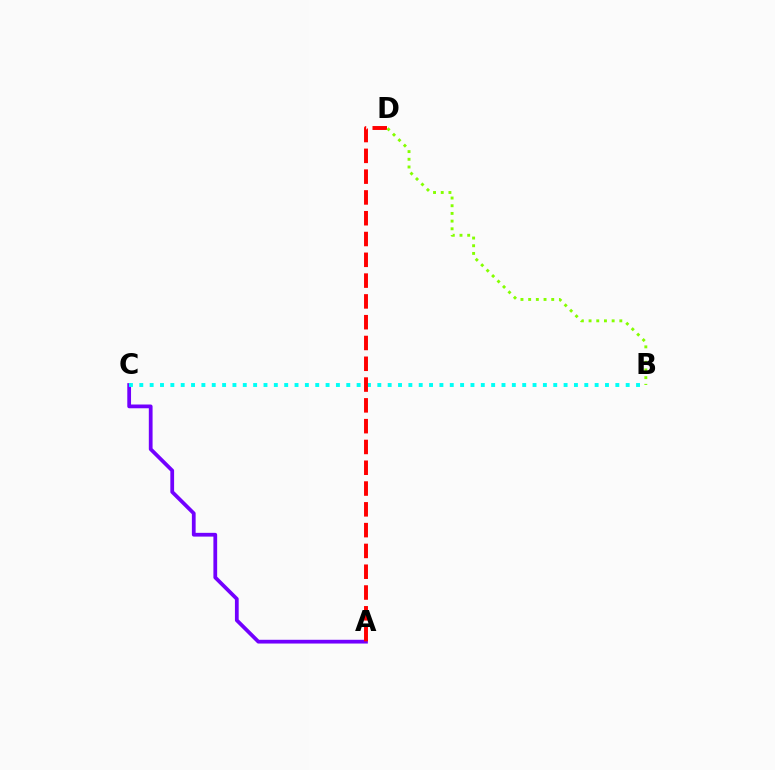{('A', 'C'): [{'color': '#7200ff', 'line_style': 'solid', 'thickness': 2.7}], ('B', 'C'): [{'color': '#00fff6', 'line_style': 'dotted', 'thickness': 2.81}], ('A', 'D'): [{'color': '#ff0000', 'line_style': 'dashed', 'thickness': 2.82}], ('B', 'D'): [{'color': '#84ff00', 'line_style': 'dotted', 'thickness': 2.09}]}